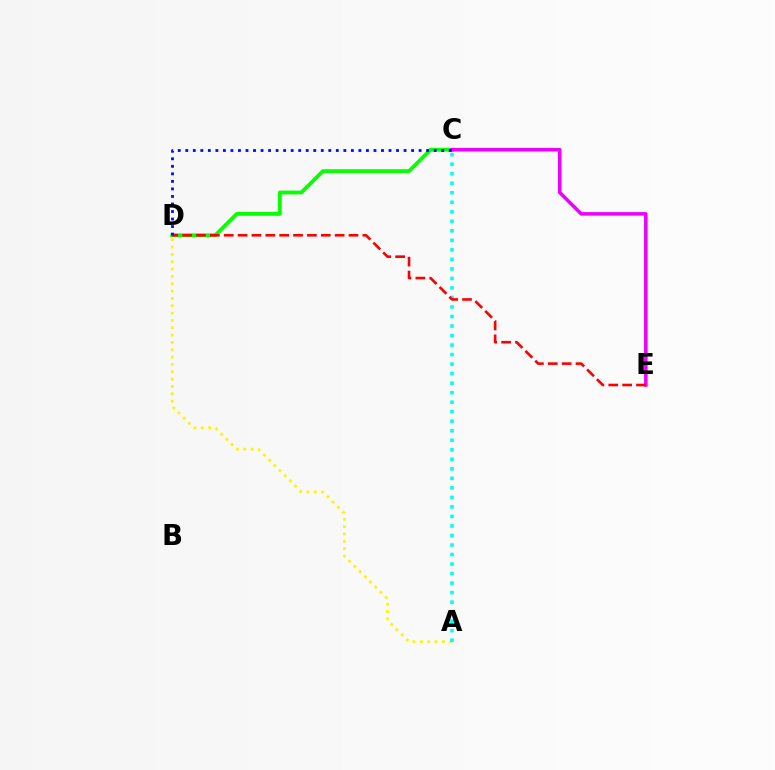{('A', 'D'): [{'color': '#fcf500', 'line_style': 'dotted', 'thickness': 1.99}], ('C', 'D'): [{'color': '#08ff00', 'line_style': 'solid', 'thickness': 2.75}, {'color': '#0010ff', 'line_style': 'dotted', 'thickness': 2.05}], ('A', 'C'): [{'color': '#00fff6', 'line_style': 'dotted', 'thickness': 2.59}], ('C', 'E'): [{'color': '#ee00ff', 'line_style': 'solid', 'thickness': 2.56}], ('D', 'E'): [{'color': '#ff0000', 'line_style': 'dashed', 'thickness': 1.88}]}